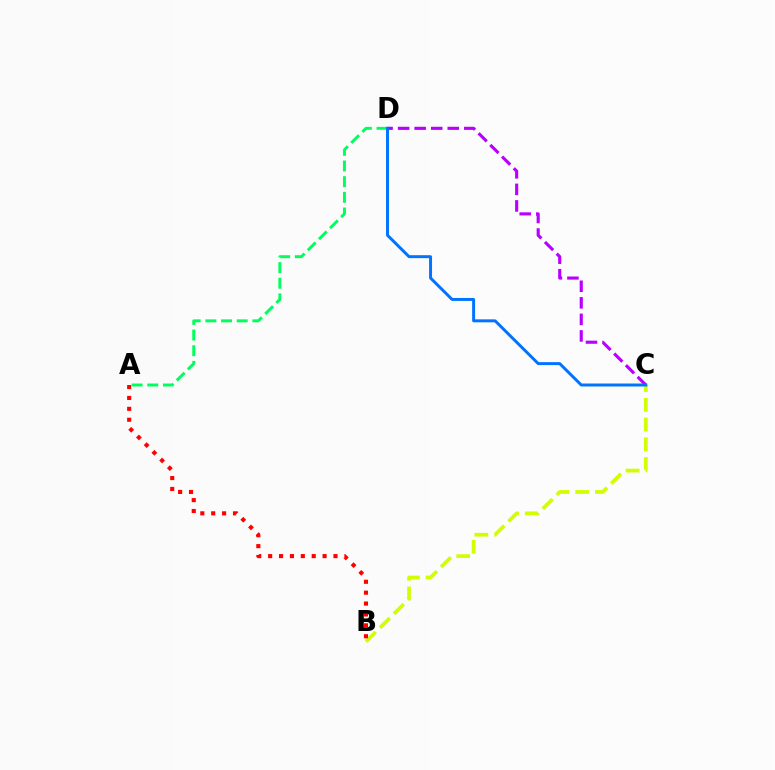{('B', 'C'): [{'color': '#d1ff00', 'line_style': 'dashed', 'thickness': 2.68}], ('A', 'B'): [{'color': '#ff0000', 'line_style': 'dotted', 'thickness': 2.96}], ('A', 'D'): [{'color': '#00ff5c', 'line_style': 'dashed', 'thickness': 2.13}], ('C', 'D'): [{'color': '#b900ff', 'line_style': 'dashed', 'thickness': 2.25}, {'color': '#0074ff', 'line_style': 'solid', 'thickness': 2.13}]}